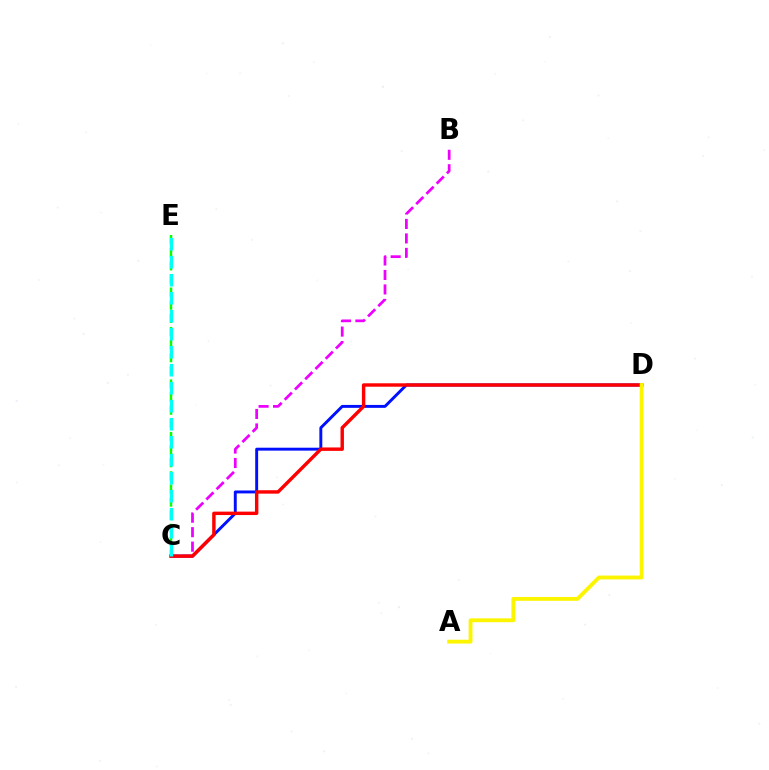{('C', 'D'): [{'color': '#0010ff', 'line_style': 'solid', 'thickness': 2.1}, {'color': '#ff0000', 'line_style': 'solid', 'thickness': 2.46}], ('B', 'C'): [{'color': '#ee00ff', 'line_style': 'dashed', 'thickness': 1.97}], ('C', 'E'): [{'color': '#08ff00', 'line_style': 'dashed', 'thickness': 1.78}, {'color': '#00fff6', 'line_style': 'dashed', 'thickness': 2.45}], ('A', 'D'): [{'color': '#fcf500', 'line_style': 'solid', 'thickness': 2.77}]}